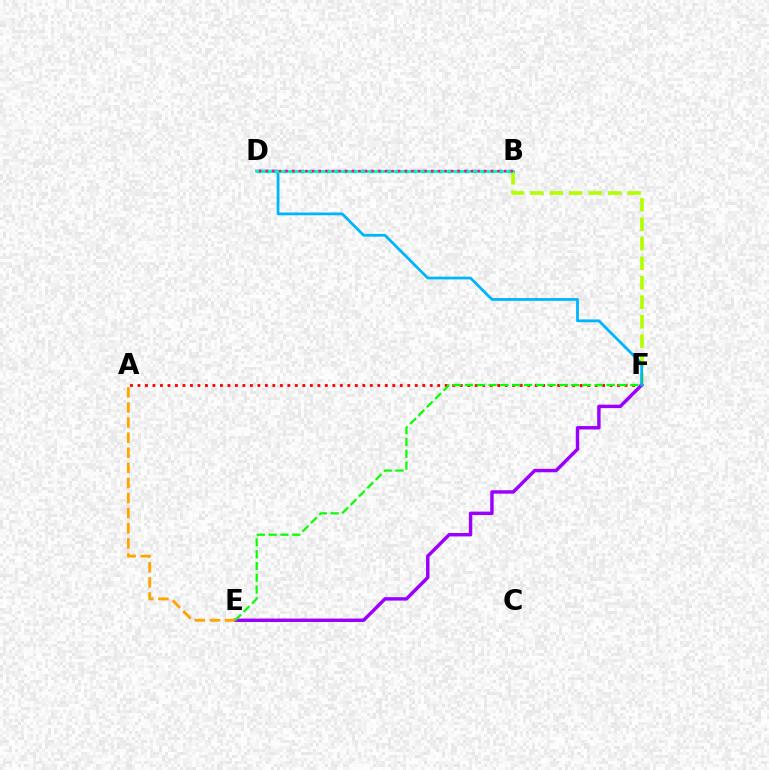{('A', 'F'): [{'color': '#ff0000', 'line_style': 'dotted', 'thickness': 2.04}], ('B', 'F'): [{'color': '#b3ff00', 'line_style': 'dashed', 'thickness': 2.65}], ('E', 'F'): [{'color': '#9b00ff', 'line_style': 'solid', 'thickness': 2.47}, {'color': '#08ff00', 'line_style': 'dashed', 'thickness': 1.6}], ('B', 'D'): [{'color': '#0010ff', 'line_style': 'dotted', 'thickness': 2.35}, {'color': '#00ff9d', 'line_style': 'solid', 'thickness': 2.06}, {'color': '#ff00bd', 'line_style': 'dotted', 'thickness': 1.8}], ('D', 'F'): [{'color': '#00b5ff', 'line_style': 'solid', 'thickness': 2.0}], ('A', 'E'): [{'color': '#ffa500', 'line_style': 'dashed', 'thickness': 2.05}]}